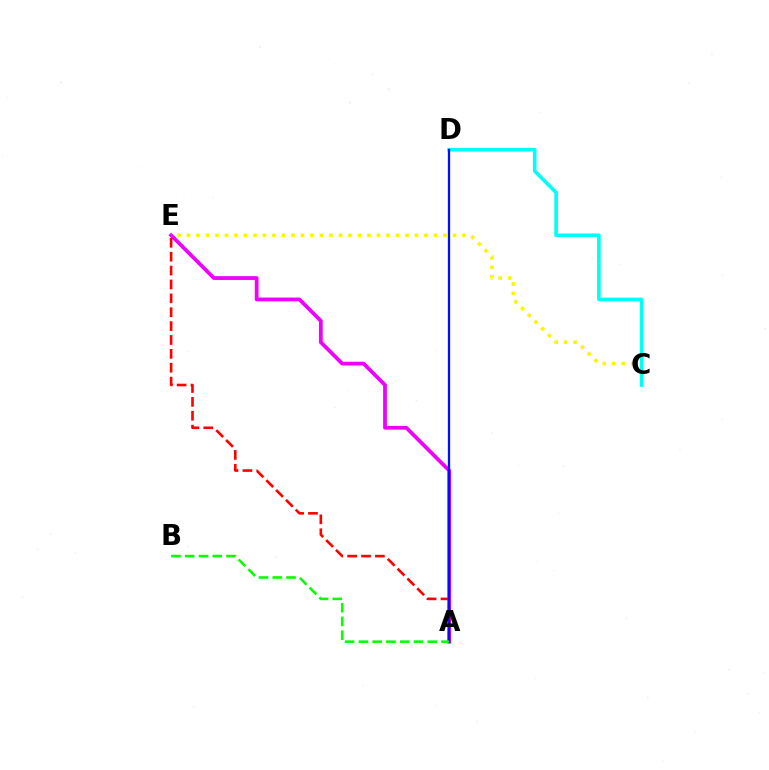{('A', 'E'): [{'color': '#ee00ff', 'line_style': 'solid', 'thickness': 2.71}, {'color': '#ff0000', 'line_style': 'dashed', 'thickness': 1.89}], ('C', 'E'): [{'color': '#fcf500', 'line_style': 'dotted', 'thickness': 2.58}], ('C', 'D'): [{'color': '#00fff6', 'line_style': 'solid', 'thickness': 2.61}], ('A', 'D'): [{'color': '#0010ff', 'line_style': 'solid', 'thickness': 1.66}], ('A', 'B'): [{'color': '#08ff00', 'line_style': 'dashed', 'thickness': 1.87}]}